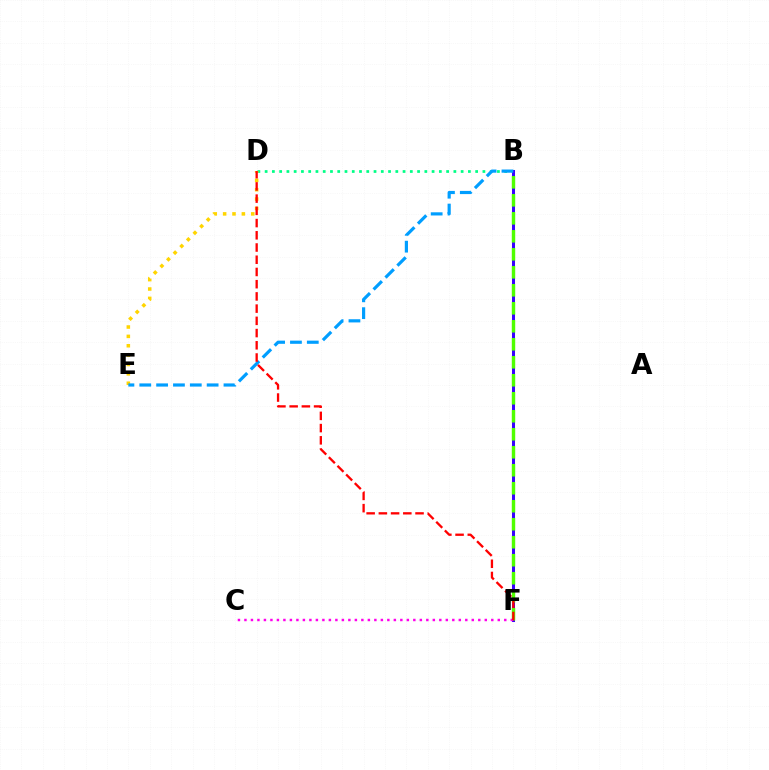{('B', 'D'): [{'color': '#00ff86', 'line_style': 'dotted', 'thickness': 1.97}], ('D', 'E'): [{'color': '#ffd500', 'line_style': 'dotted', 'thickness': 2.55}], ('B', 'F'): [{'color': '#3700ff', 'line_style': 'solid', 'thickness': 2.18}, {'color': '#4fff00', 'line_style': 'dashed', 'thickness': 2.44}], ('B', 'E'): [{'color': '#009eff', 'line_style': 'dashed', 'thickness': 2.29}], ('C', 'F'): [{'color': '#ff00ed', 'line_style': 'dotted', 'thickness': 1.76}], ('D', 'F'): [{'color': '#ff0000', 'line_style': 'dashed', 'thickness': 1.66}]}